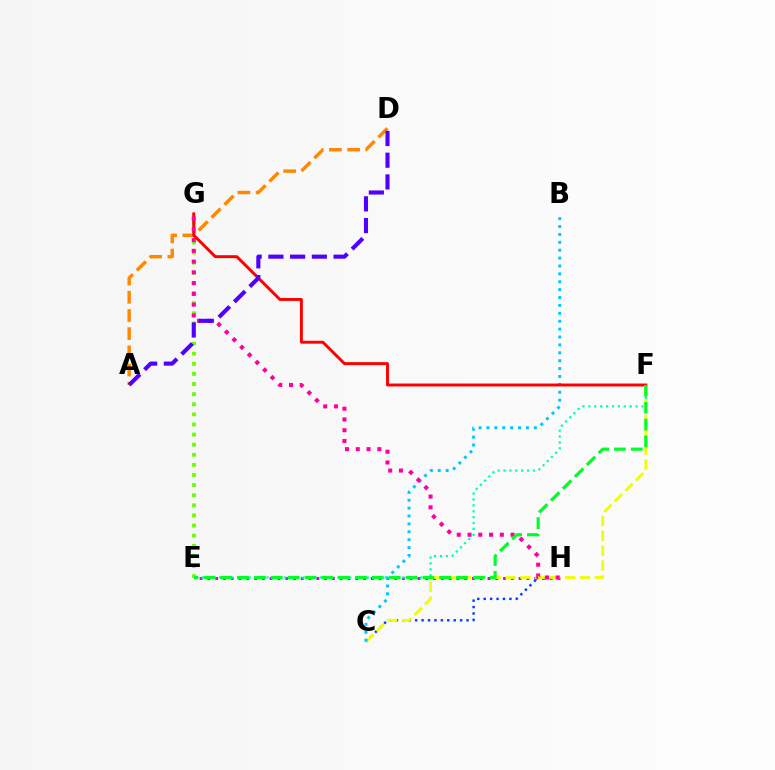{('C', 'H'): [{'color': '#003fff', 'line_style': 'dotted', 'thickness': 1.75}], ('E', 'H'): [{'color': '#d600ff', 'line_style': 'dotted', 'thickness': 2.11}], ('E', 'G'): [{'color': '#66ff00', 'line_style': 'dotted', 'thickness': 2.75}], ('A', 'D'): [{'color': '#ff8800', 'line_style': 'dashed', 'thickness': 2.47}, {'color': '#4f00ff', 'line_style': 'dashed', 'thickness': 2.95}], ('C', 'F'): [{'color': '#eeff00', 'line_style': 'dashed', 'thickness': 2.02}], ('B', 'C'): [{'color': '#00c7ff', 'line_style': 'dotted', 'thickness': 2.14}], ('F', 'G'): [{'color': '#ff0000', 'line_style': 'solid', 'thickness': 2.11}], ('G', 'H'): [{'color': '#ff00a0', 'line_style': 'dotted', 'thickness': 2.92}], ('E', 'F'): [{'color': '#00ffaf', 'line_style': 'dotted', 'thickness': 1.6}, {'color': '#00ff27', 'line_style': 'dashed', 'thickness': 2.29}]}